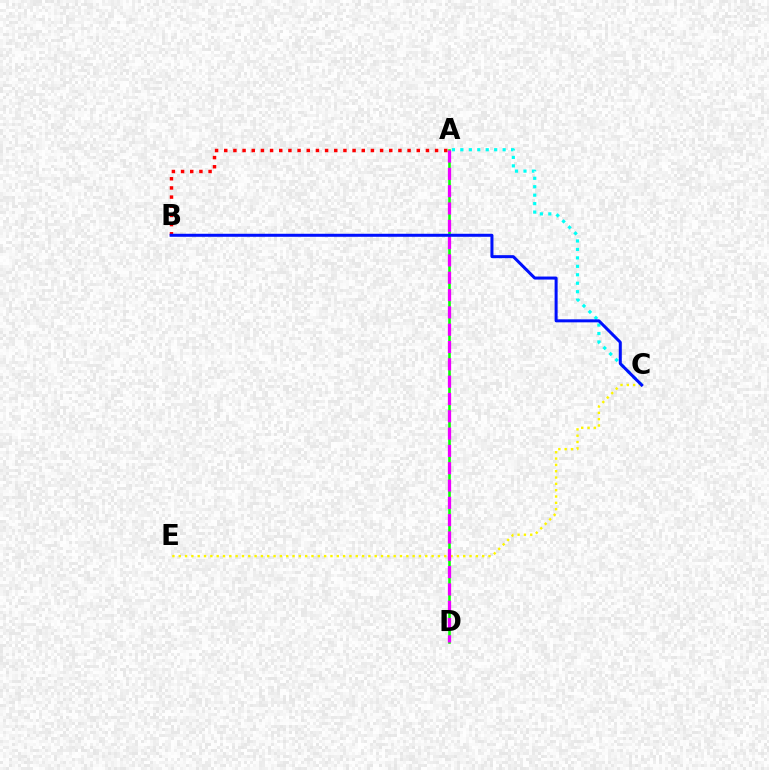{('A', 'B'): [{'color': '#ff0000', 'line_style': 'dotted', 'thickness': 2.49}], ('A', 'C'): [{'color': '#00fff6', 'line_style': 'dotted', 'thickness': 2.3}], ('C', 'E'): [{'color': '#fcf500', 'line_style': 'dotted', 'thickness': 1.72}], ('A', 'D'): [{'color': '#08ff00', 'line_style': 'solid', 'thickness': 1.87}, {'color': '#ee00ff', 'line_style': 'dashed', 'thickness': 2.35}], ('B', 'C'): [{'color': '#0010ff', 'line_style': 'solid', 'thickness': 2.17}]}